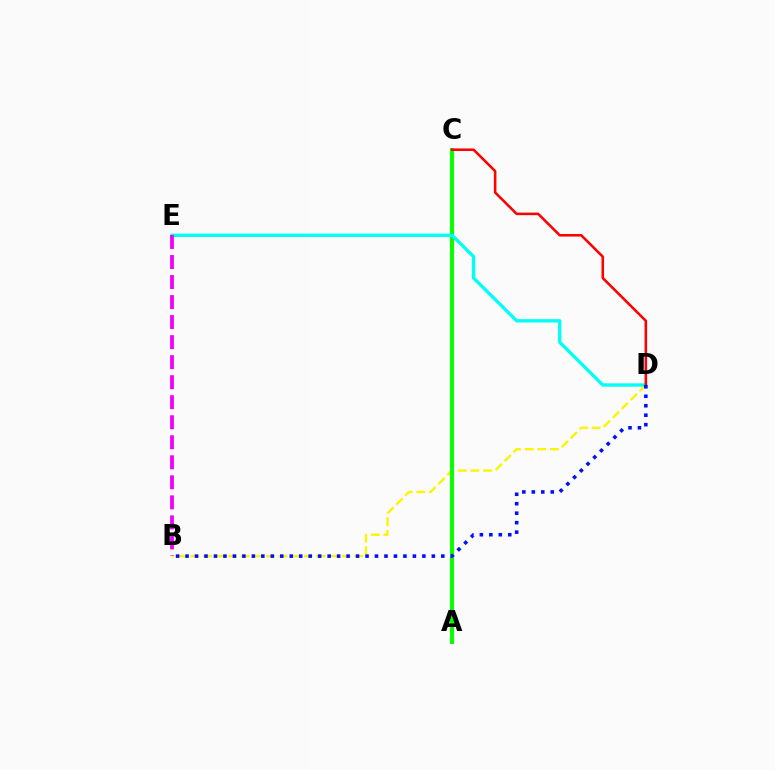{('B', 'D'): [{'color': '#fcf500', 'line_style': 'dashed', 'thickness': 1.71}, {'color': '#0010ff', 'line_style': 'dotted', 'thickness': 2.57}], ('A', 'C'): [{'color': '#08ff00', 'line_style': 'solid', 'thickness': 2.93}], ('D', 'E'): [{'color': '#00fff6', 'line_style': 'solid', 'thickness': 2.41}], ('B', 'E'): [{'color': '#ee00ff', 'line_style': 'dashed', 'thickness': 2.72}], ('C', 'D'): [{'color': '#ff0000', 'line_style': 'solid', 'thickness': 1.84}]}